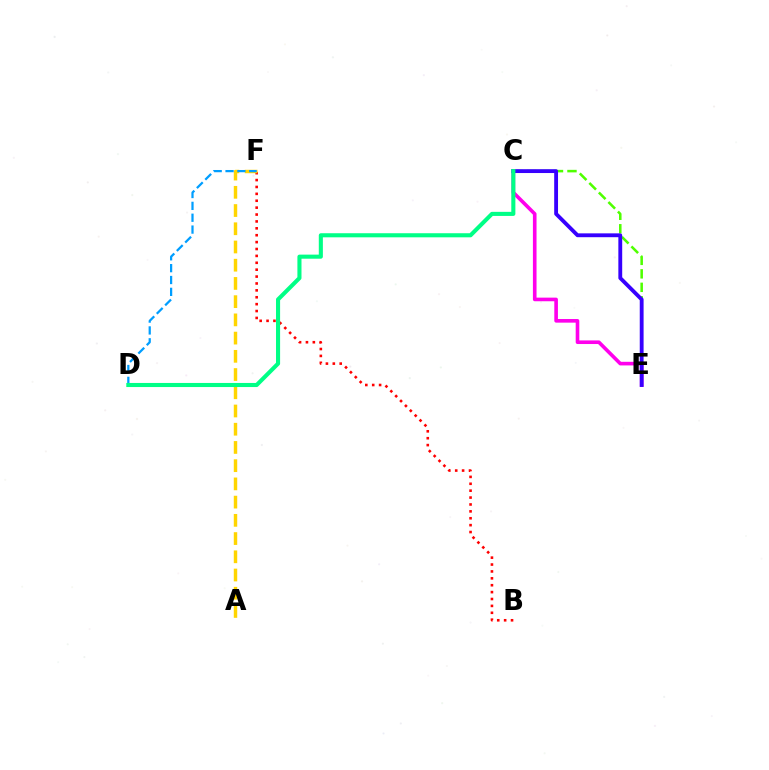{('C', 'E'): [{'color': '#4fff00', 'line_style': 'dashed', 'thickness': 1.83}, {'color': '#ff00ed', 'line_style': 'solid', 'thickness': 2.61}, {'color': '#3700ff', 'line_style': 'solid', 'thickness': 2.77}], ('B', 'F'): [{'color': '#ff0000', 'line_style': 'dotted', 'thickness': 1.87}], ('A', 'F'): [{'color': '#ffd500', 'line_style': 'dashed', 'thickness': 2.48}], ('D', 'F'): [{'color': '#009eff', 'line_style': 'dashed', 'thickness': 1.61}], ('C', 'D'): [{'color': '#00ff86', 'line_style': 'solid', 'thickness': 2.94}]}